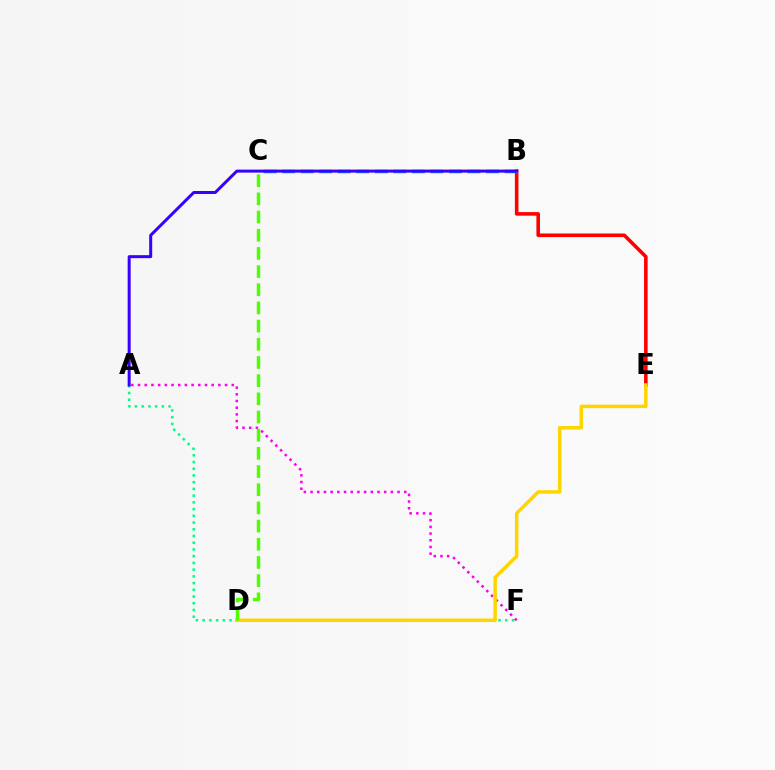{('A', 'F'): [{'color': '#00ff86', 'line_style': 'dotted', 'thickness': 1.83}, {'color': '#ff00ed', 'line_style': 'dotted', 'thickness': 1.82}], ('B', 'E'): [{'color': '#ff0000', 'line_style': 'solid', 'thickness': 2.58}], ('D', 'E'): [{'color': '#ffd500', 'line_style': 'solid', 'thickness': 2.52}], ('C', 'D'): [{'color': '#4fff00', 'line_style': 'dashed', 'thickness': 2.47}], ('B', 'C'): [{'color': '#009eff', 'line_style': 'dashed', 'thickness': 2.52}], ('A', 'B'): [{'color': '#3700ff', 'line_style': 'solid', 'thickness': 2.16}]}